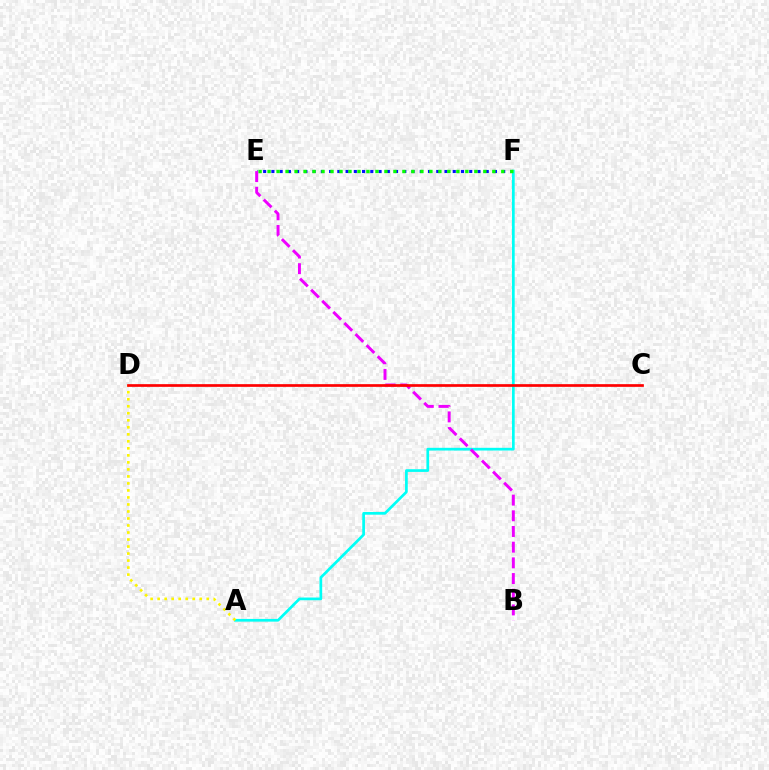{('E', 'F'): [{'color': '#0010ff', 'line_style': 'dotted', 'thickness': 2.24}, {'color': '#08ff00', 'line_style': 'dotted', 'thickness': 2.44}], ('A', 'F'): [{'color': '#00fff6', 'line_style': 'solid', 'thickness': 1.95}], ('A', 'D'): [{'color': '#fcf500', 'line_style': 'dotted', 'thickness': 1.91}], ('B', 'E'): [{'color': '#ee00ff', 'line_style': 'dashed', 'thickness': 2.13}], ('C', 'D'): [{'color': '#ff0000', 'line_style': 'solid', 'thickness': 1.94}]}